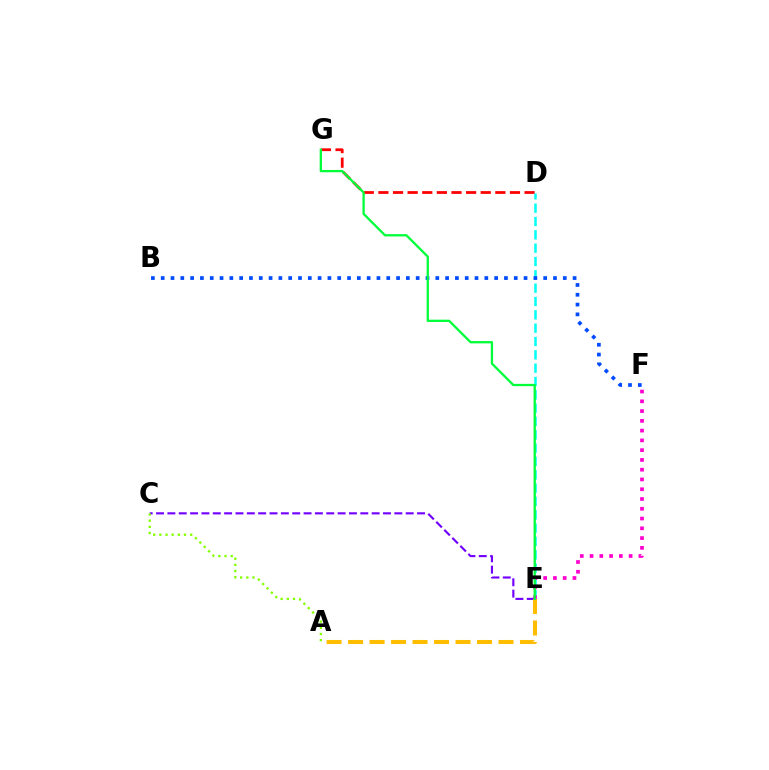{('D', 'G'): [{'color': '#ff0000', 'line_style': 'dashed', 'thickness': 1.99}], ('C', 'E'): [{'color': '#7200ff', 'line_style': 'dashed', 'thickness': 1.54}], ('D', 'E'): [{'color': '#00fff6', 'line_style': 'dashed', 'thickness': 1.81}], ('E', 'F'): [{'color': '#ff00cf', 'line_style': 'dotted', 'thickness': 2.65}], ('A', 'E'): [{'color': '#ffbd00', 'line_style': 'dashed', 'thickness': 2.92}], ('B', 'F'): [{'color': '#004bff', 'line_style': 'dotted', 'thickness': 2.66}], ('A', 'C'): [{'color': '#84ff00', 'line_style': 'dotted', 'thickness': 1.68}], ('E', 'G'): [{'color': '#00ff39', 'line_style': 'solid', 'thickness': 1.65}]}